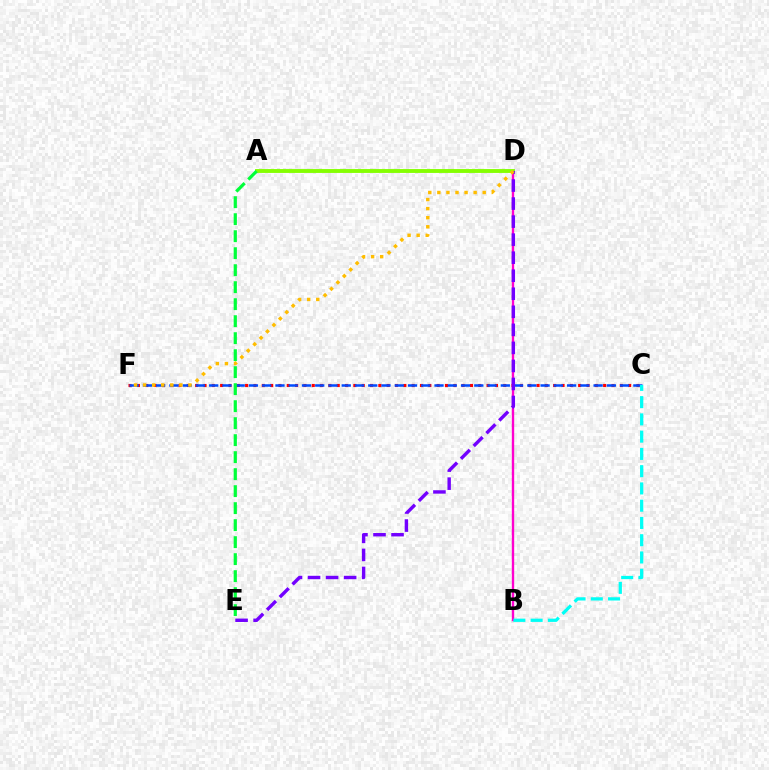{('B', 'D'): [{'color': '#ff00cf', 'line_style': 'solid', 'thickness': 1.7}], ('C', 'F'): [{'color': '#ff0000', 'line_style': 'dotted', 'thickness': 2.26}, {'color': '#004bff', 'line_style': 'dashed', 'thickness': 1.8}], ('B', 'C'): [{'color': '#00fff6', 'line_style': 'dashed', 'thickness': 2.34}], ('A', 'D'): [{'color': '#84ff00', 'line_style': 'solid', 'thickness': 2.78}], ('A', 'E'): [{'color': '#00ff39', 'line_style': 'dashed', 'thickness': 2.31}], ('D', 'E'): [{'color': '#7200ff', 'line_style': 'dashed', 'thickness': 2.45}], ('D', 'F'): [{'color': '#ffbd00', 'line_style': 'dotted', 'thickness': 2.46}]}